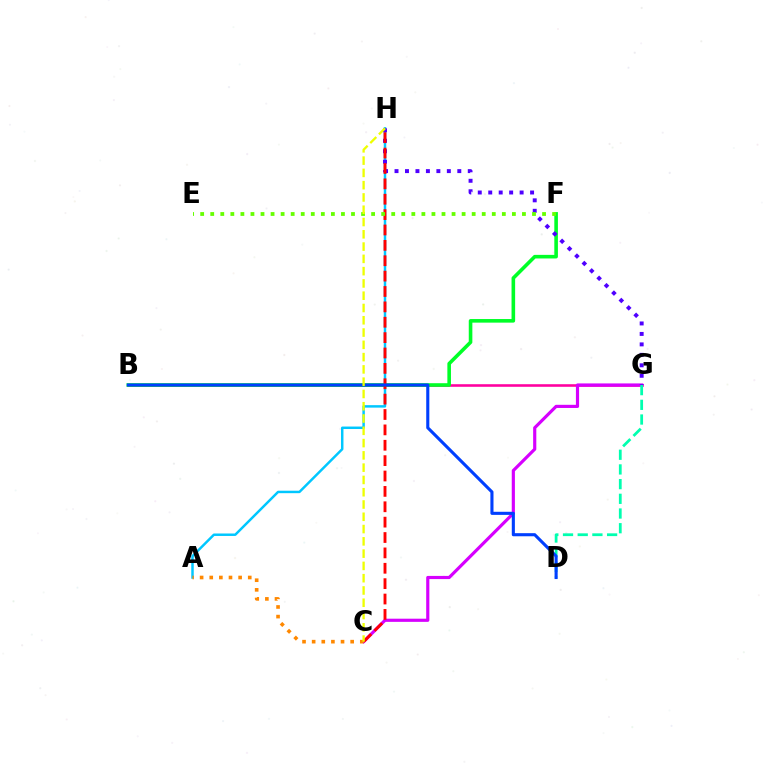{('B', 'G'): [{'color': '#ff00a0', 'line_style': 'solid', 'thickness': 1.86}], ('C', 'G'): [{'color': '#d600ff', 'line_style': 'solid', 'thickness': 2.28}], ('D', 'G'): [{'color': '#00ffaf', 'line_style': 'dashed', 'thickness': 2.0}], ('A', 'H'): [{'color': '#00c7ff', 'line_style': 'solid', 'thickness': 1.78}], ('B', 'F'): [{'color': '#00ff27', 'line_style': 'solid', 'thickness': 2.59}], ('G', 'H'): [{'color': '#4f00ff', 'line_style': 'dotted', 'thickness': 2.84}], ('C', 'H'): [{'color': '#ff0000', 'line_style': 'dashed', 'thickness': 2.09}, {'color': '#eeff00', 'line_style': 'dashed', 'thickness': 1.67}], ('A', 'C'): [{'color': '#ff8800', 'line_style': 'dotted', 'thickness': 2.62}], ('B', 'D'): [{'color': '#003fff', 'line_style': 'solid', 'thickness': 2.23}], ('E', 'F'): [{'color': '#66ff00', 'line_style': 'dotted', 'thickness': 2.73}]}